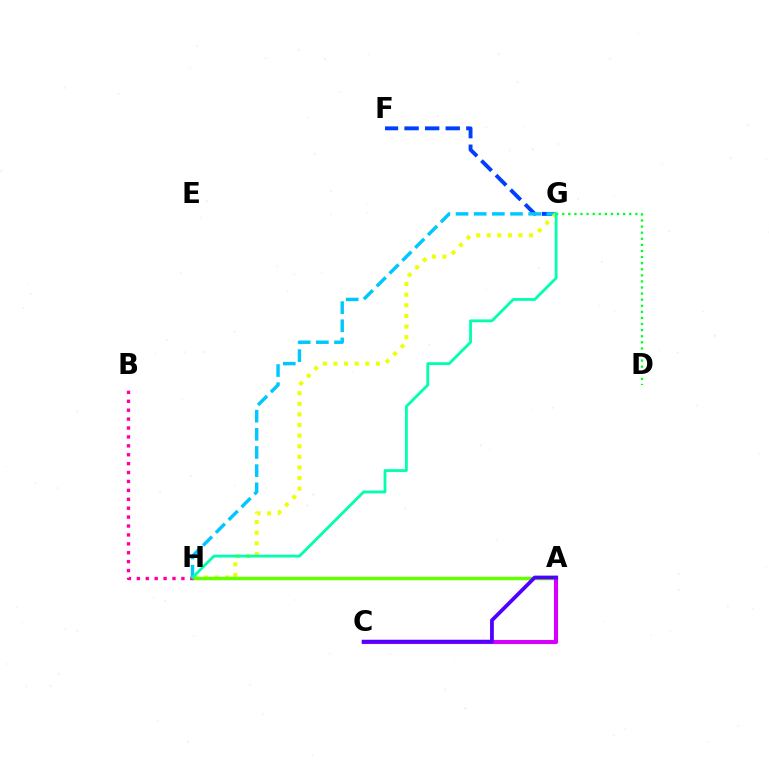{('F', 'G'): [{'color': '#003fff', 'line_style': 'dashed', 'thickness': 2.8}], ('A', 'C'): [{'color': '#ff0000', 'line_style': 'dashed', 'thickness': 2.57}, {'color': '#d600ff', 'line_style': 'solid', 'thickness': 2.96}, {'color': '#4f00ff', 'line_style': 'solid', 'thickness': 2.72}], ('G', 'H'): [{'color': '#00c7ff', 'line_style': 'dashed', 'thickness': 2.47}, {'color': '#eeff00', 'line_style': 'dotted', 'thickness': 2.88}, {'color': '#00ffaf', 'line_style': 'solid', 'thickness': 2.02}], ('A', 'H'): [{'color': '#ff8800', 'line_style': 'dashed', 'thickness': 1.99}, {'color': '#66ff00', 'line_style': 'solid', 'thickness': 2.5}], ('D', 'G'): [{'color': '#00ff27', 'line_style': 'dotted', 'thickness': 1.65}], ('B', 'H'): [{'color': '#ff00a0', 'line_style': 'dotted', 'thickness': 2.42}]}